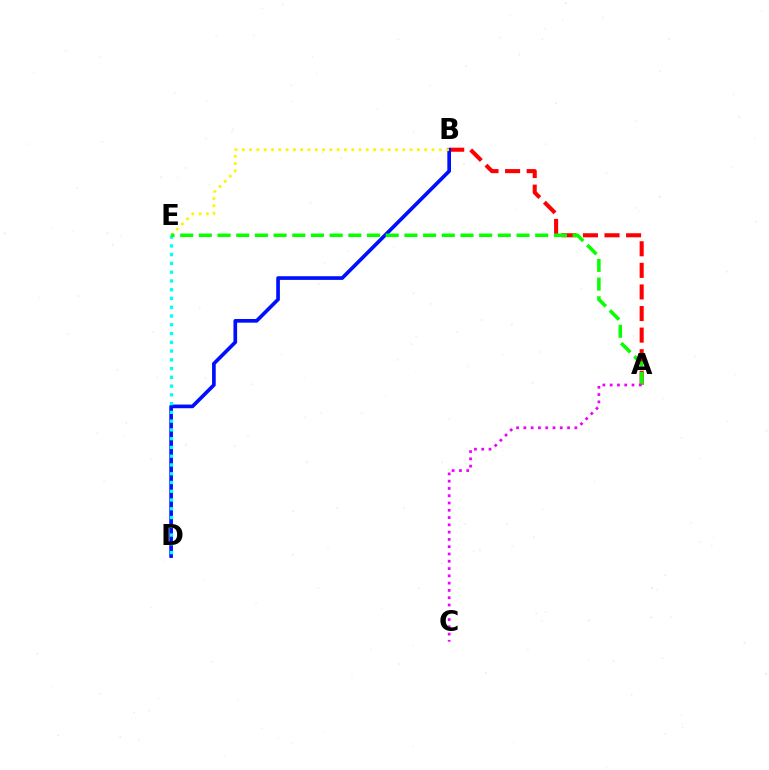{('A', 'B'): [{'color': '#ff0000', 'line_style': 'dashed', 'thickness': 2.93}], ('B', 'D'): [{'color': '#0010ff', 'line_style': 'solid', 'thickness': 2.64}], ('D', 'E'): [{'color': '#00fff6', 'line_style': 'dotted', 'thickness': 2.38}], ('B', 'E'): [{'color': '#fcf500', 'line_style': 'dotted', 'thickness': 1.98}], ('A', 'E'): [{'color': '#08ff00', 'line_style': 'dashed', 'thickness': 2.54}], ('A', 'C'): [{'color': '#ee00ff', 'line_style': 'dotted', 'thickness': 1.98}]}